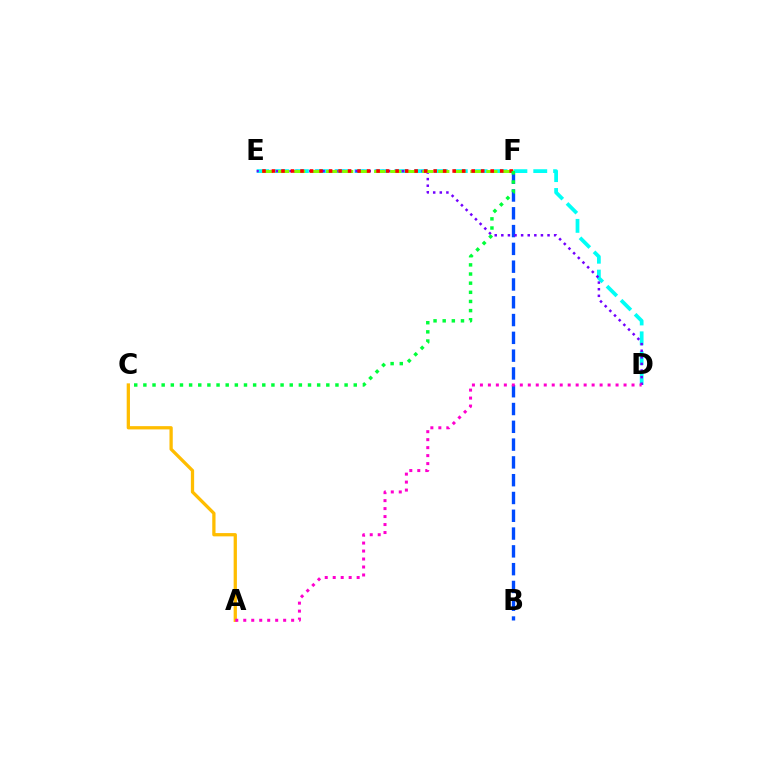{('B', 'F'): [{'color': '#004bff', 'line_style': 'dashed', 'thickness': 2.42}], ('D', 'E'): [{'color': '#00fff6', 'line_style': 'dashed', 'thickness': 2.7}, {'color': '#7200ff', 'line_style': 'dotted', 'thickness': 1.79}], ('A', 'C'): [{'color': '#ffbd00', 'line_style': 'solid', 'thickness': 2.36}], ('E', 'F'): [{'color': '#84ff00', 'line_style': 'dashed', 'thickness': 2.18}, {'color': '#ff0000', 'line_style': 'dotted', 'thickness': 2.58}], ('C', 'F'): [{'color': '#00ff39', 'line_style': 'dotted', 'thickness': 2.49}], ('A', 'D'): [{'color': '#ff00cf', 'line_style': 'dotted', 'thickness': 2.17}]}